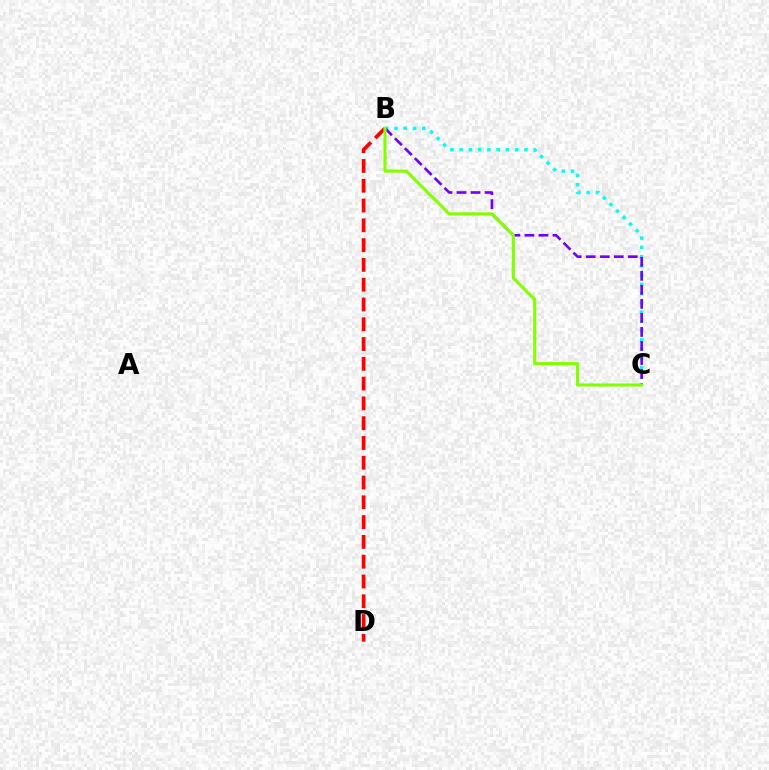{('B', 'D'): [{'color': '#ff0000', 'line_style': 'dashed', 'thickness': 2.69}], ('B', 'C'): [{'color': '#00fff6', 'line_style': 'dotted', 'thickness': 2.51}, {'color': '#7200ff', 'line_style': 'dashed', 'thickness': 1.91}, {'color': '#84ff00', 'line_style': 'solid', 'thickness': 2.24}]}